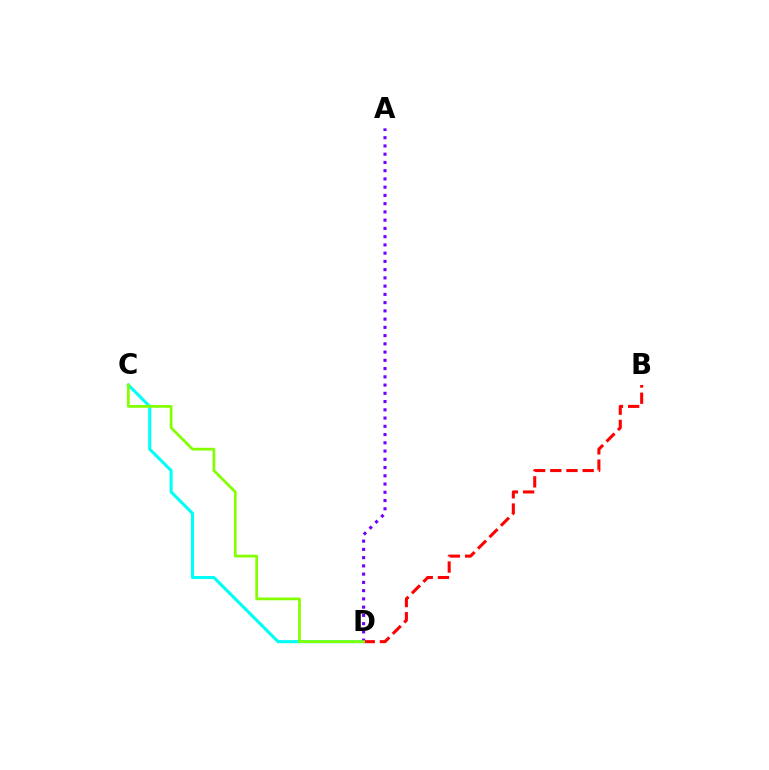{('C', 'D'): [{'color': '#00fff6', 'line_style': 'solid', 'thickness': 2.22}, {'color': '#84ff00', 'line_style': 'solid', 'thickness': 1.97}], ('B', 'D'): [{'color': '#ff0000', 'line_style': 'dashed', 'thickness': 2.2}], ('A', 'D'): [{'color': '#7200ff', 'line_style': 'dotted', 'thickness': 2.24}]}